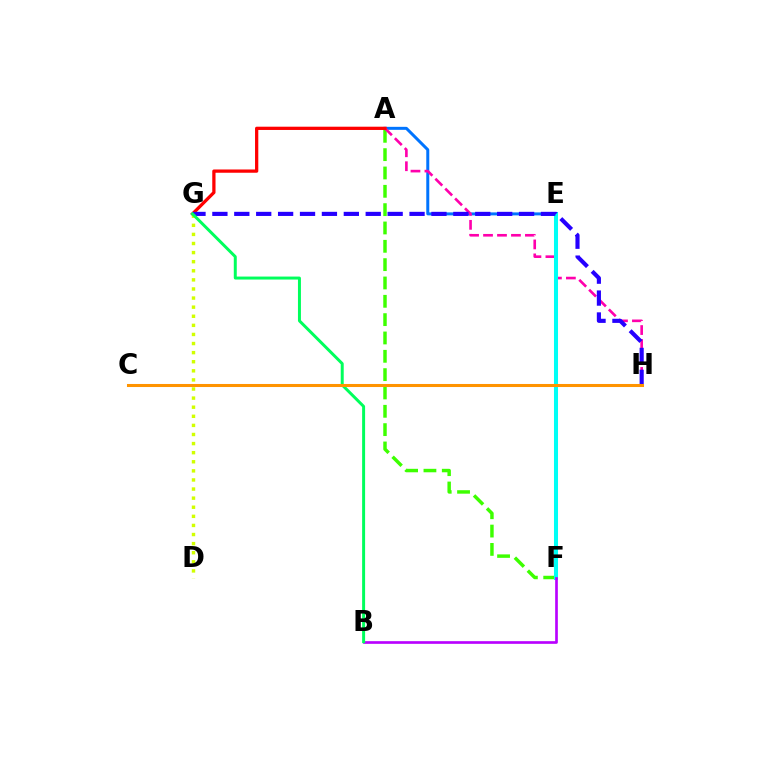{('A', 'F'): [{'color': '#3dff00', 'line_style': 'dashed', 'thickness': 2.49}], ('A', 'E'): [{'color': '#0074ff', 'line_style': 'solid', 'thickness': 2.15}], ('A', 'H'): [{'color': '#ff00ac', 'line_style': 'dashed', 'thickness': 1.9}], ('A', 'G'): [{'color': '#ff0000', 'line_style': 'solid', 'thickness': 2.35}], ('E', 'F'): [{'color': '#00fff6', 'line_style': 'solid', 'thickness': 2.91}], ('G', 'H'): [{'color': '#2500ff', 'line_style': 'dashed', 'thickness': 2.98}], ('B', 'F'): [{'color': '#b900ff', 'line_style': 'solid', 'thickness': 1.92}], ('D', 'G'): [{'color': '#d1ff00', 'line_style': 'dotted', 'thickness': 2.47}], ('B', 'G'): [{'color': '#00ff5c', 'line_style': 'solid', 'thickness': 2.14}], ('C', 'H'): [{'color': '#ff9400', 'line_style': 'solid', 'thickness': 2.2}]}